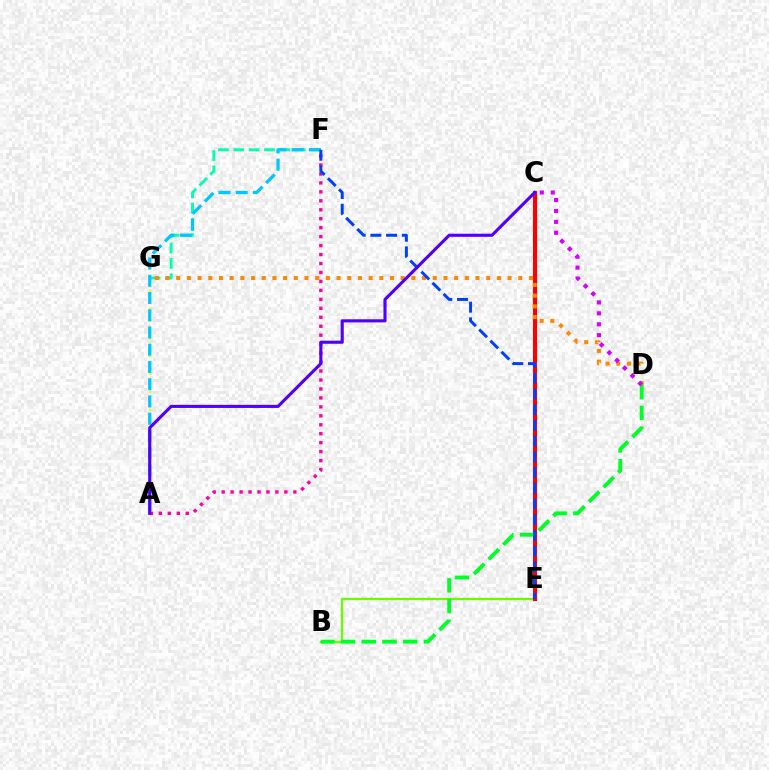{('B', 'E'): [{'color': '#66ff00', 'line_style': 'solid', 'thickness': 1.63}], ('A', 'G'): [{'color': '#eeff00', 'line_style': 'dotted', 'thickness': 1.61}], ('F', 'G'): [{'color': '#00ffaf', 'line_style': 'dashed', 'thickness': 2.08}], ('A', 'F'): [{'color': '#ff00a0', 'line_style': 'dotted', 'thickness': 2.43}, {'color': '#00c7ff', 'line_style': 'dashed', 'thickness': 2.34}], ('C', 'E'): [{'color': '#ff0000', 'line_style': 'solid', 'thickness': 2.96}], ('B', 'D'): [{'color': '#00ff27', 'line_style': 'dashed', 'thickness': 2.81}], ('D', 'G'): [{'color': '#ff8800', 'line_style': 'dotted', 'thickness': 2.9}], ('E', 'F'): [{'color': '#003fff', 'line_style': 'dashed', 'thickness': 2.14}], ('C', 'D'): [{'color': '#d600ff', 'line_style': 'dotted', 'thickness': 2.97}], ('A', 'C'): [{'color': '#4f00ff', 'line_style': 'solid', 'thickness': 2.23}]}